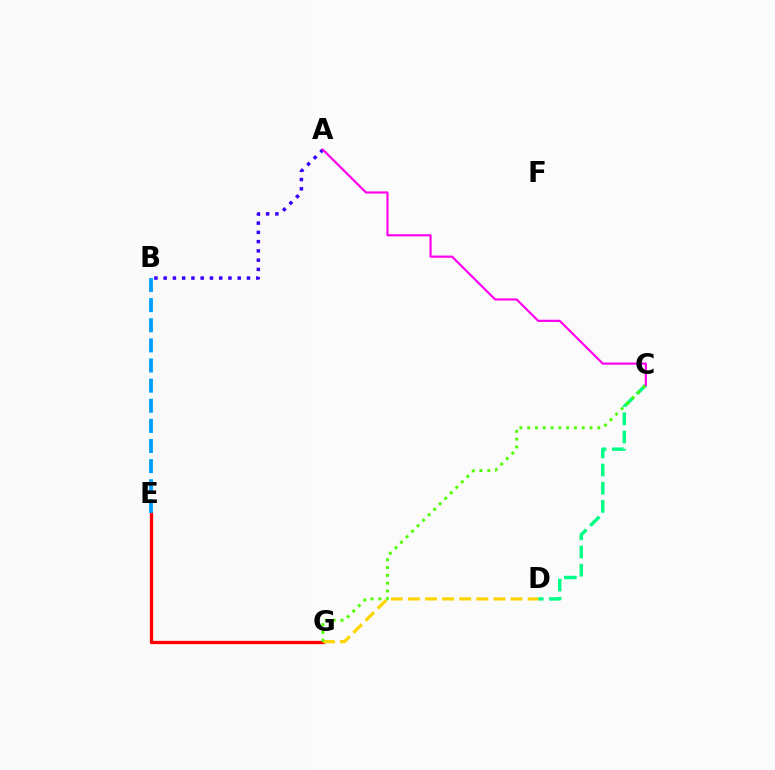{('C', 'D'): [{'color': '#00ff86', 'line_style': 'dashed', 'thickness': 2.47}], ('E', 'G'): [{'color': '#ff0000', 'line_style': 'solid', 'thickness': 2.35}], ('A', 'B'): [{'color': '#3700ff', 'line_style': 'dotted', 'thickness': 2.52}], ('D', 'G'): [{'color': '#ffd500', 'line_style': 'dashed', 'thickness': 2.32}], ('C', 'G'): [{'color': '#4fff00', 'line_style': 'dotted', 'thickness': 2.12}], ('B', 'E'): [{'color': '#009eff', 'line_style': 'dashed', 'thickness': 2.73}], ('A', 'C'): [{'color': '#ff00ed', 'line_style': 'solid', 'thickness': 1.56}]}